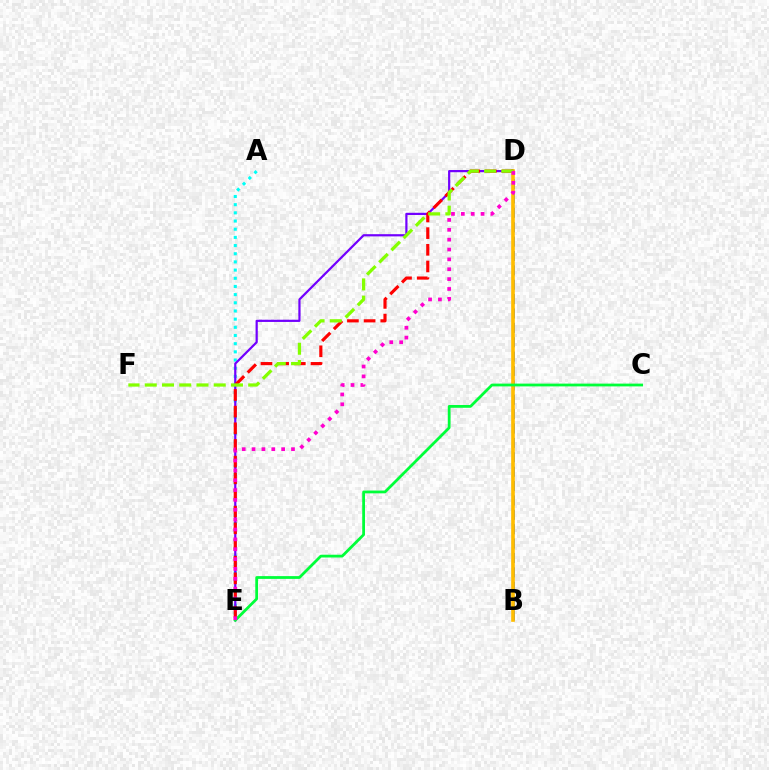{('A', 'E'): [{'color': '#00fff6', 'line_style': 'dotted', 'thickness': 2.22}], ('B', 'D'): [{'color': '#004bff', 'line_style': 'dashed', 'thickness': 1.95}, {'color': '#ffbd00', 'line_style': 'solid', 'thickness': 2.63}], ('D', 'E'): [{'color': '#7200ff', 'line_style': 'solid', 'thickness': 1.59}, {'color': '#ff0000', 'line_style': 'dashed', 'thickness': 2.26}, {'color': '#ff00cf', 'line_style': 'dotted', 'thickness': 2.68}], ('C', 'E'): [{'color': '#00ff39', 'line_style': 'solid', 'thickness': 2.0}], ('D', 'F'): [{'color': '#84ff00', 'line_style': 'dashed', 'thickness': 2.34}]}